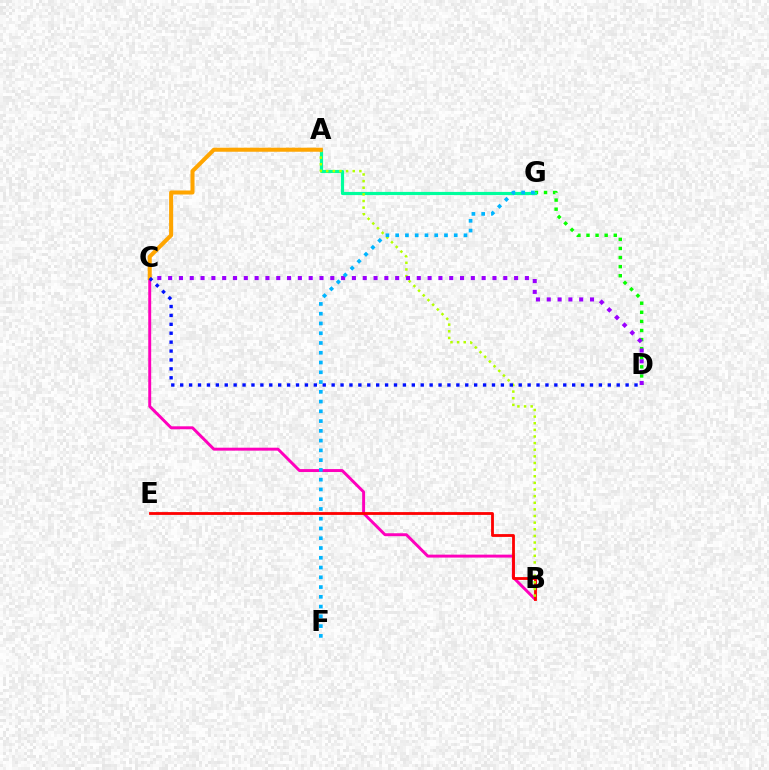{('B', 'C'): [{'color': '#ff00bd', 'line_style': 'solid', 'thickness': 2.12}], ('D', 'G'): [{'color': '#08ff00', 'line_style': 'dotted', 'thickness': 2.47}], ('A', 'G'): [{'color': '#00ff9d', 'line_style': 'solid', 'thickness': 2.28}], ('B', 'E'): [{'color': '#ff0000', 'line_style': 'solid', 'thickness': 2.03}], ('A', 'B'): [{'color': '#b3ff00', 'line_style': 'dotted', 'thickness': 1.8}], ('C', 'D'): [{'color': '#9b00ff', 'line_style': 'dotted', 'thickness': 2.94}, {'color': '#0010ff', 'line_style': 'dotted', 'thickness': 2.42}], ('A', 'C'): [{'color': '#ffa500', 'line_style': 'solid', 'thickness': 2.91}], ('F', 'G'): [{'color': '#00b5ff', 'line_style': 'dotted', 'thickness': 2.65}]}